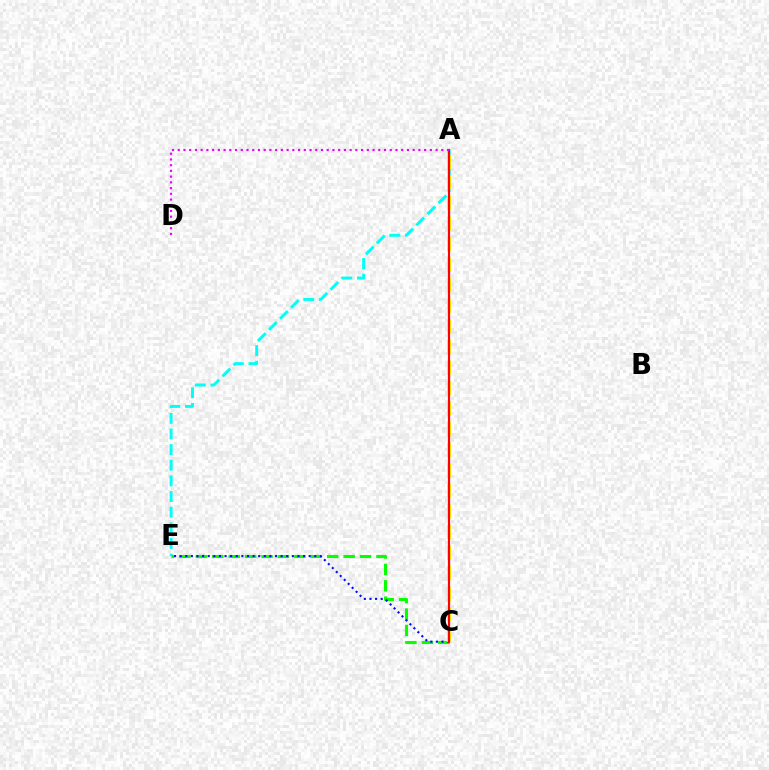{('A', 'E'): [{'color': '#00fff6', 'line_style': 'dashed', 'thickness': 2.12}], ('C', 'E'): [{'color': '#08ff00', 'line_style': 'dashed', 'thickness': 2.23}, {'color': '#0010ff', 'line_style': 'dotted', 'thickness': 1.52}], ('A', 'C'): [{'color': '#fcf500', 'line_style': 'dashed', 'thickness': 2.79}, {'color': '#ff0000', 'line_style': 'solid', 'thickness': 1.56}], ('A', 'D'): [{'color': '#ee00ff', 'line_style': 'dotted', 'thickness': 1.56}]}